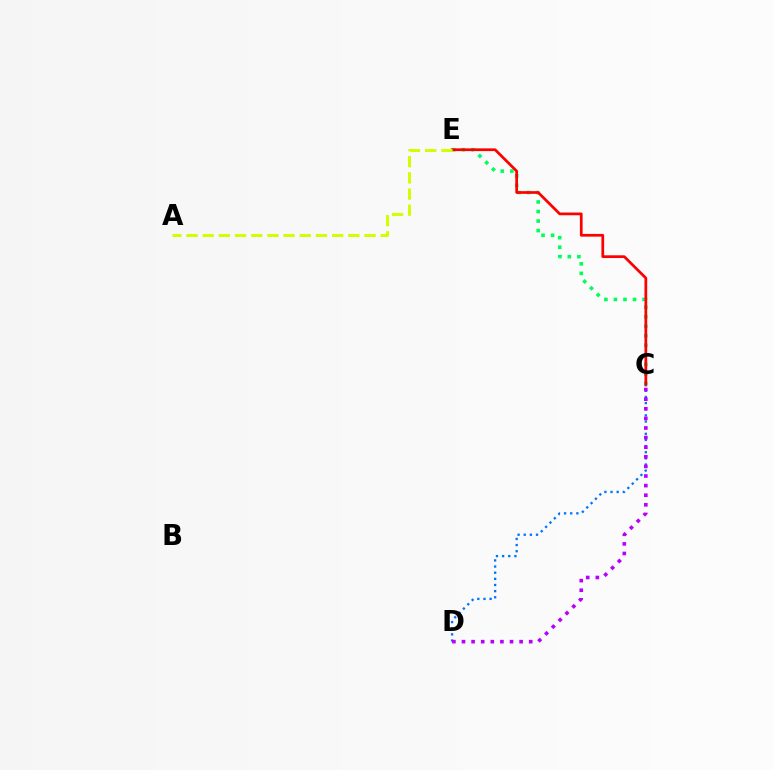{('C', 'E'): [{'color': '#00ff5c', 'line_style': 'dotted', 'thickness': 2.59}, {'color': '#ff0000', 'line_style': 'solid', 'thickness': 1.97}], ('C', 'D'): [{'color': '#0074ff', 'line_style': 'dotted', 'thickness': 1.67}, {'color': '#b900ff', 'line_style': 'dotted', 'thickness': 2.61}], ('A', 'E'): [{'color': '#d1ff00', 'line_style': 'dashed', 'thickness': 2.2}]}